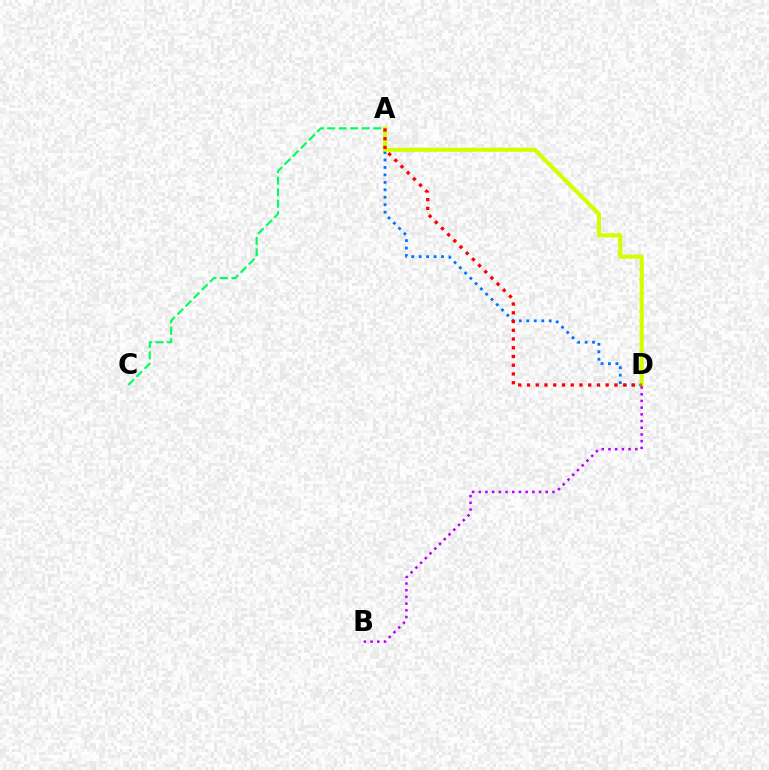{('A', 'C'): [{'color': '#00ff5c', 'line_style': 'dashed', 'thickness': 1.56}], ('A', 'D'): [{'color': '#0074ff', 'line_style': 'dotted', 'thickness': 2.03}, {'color': '#d1ff00', 'line_style': 'solid', 'thickness': 2.97}, {'color': '#ff0000', 'line_style': 'dotted', 'thickness': 2.37}], ('B', 'D'): [{'color': '#b900ff', 'line_style': 'dotted', 'thickness': 1.82}]}